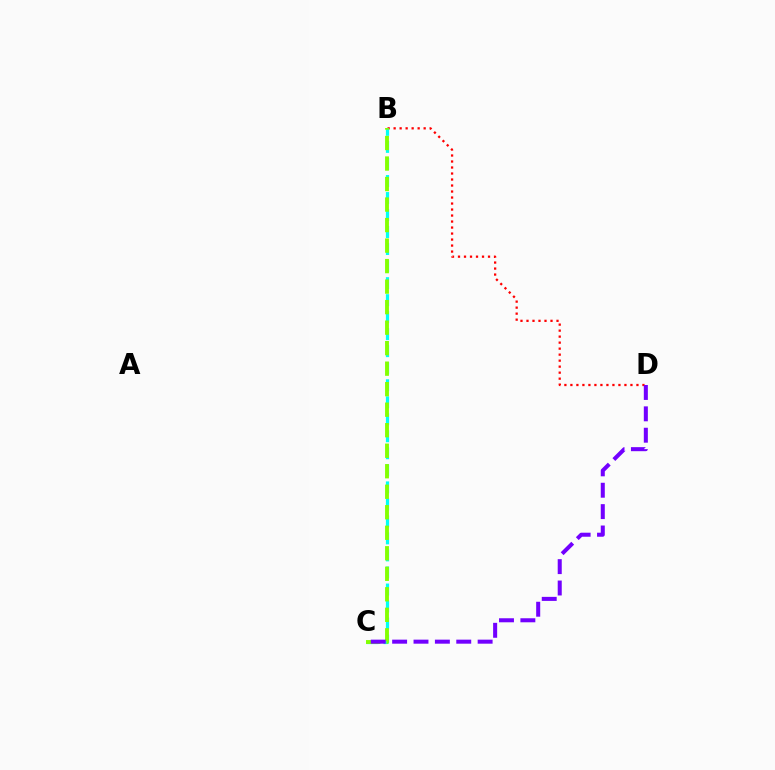{('B', 'D'): [{'color': '#ff0000', 'line_style': 'dotted', 'thickness': 1.63}], ('B', 'C'): [{'color': '#00fff6', 'line_style': 'dashed', 'thickness': 2.31}, {'color': '#84ff00', 'line_style': 'dashed', 'thickness': 2.79}], ('C', 'D'): [{'color': '#7200ff', 'line_style': 'dashed', 'thickness': 2.9}]}